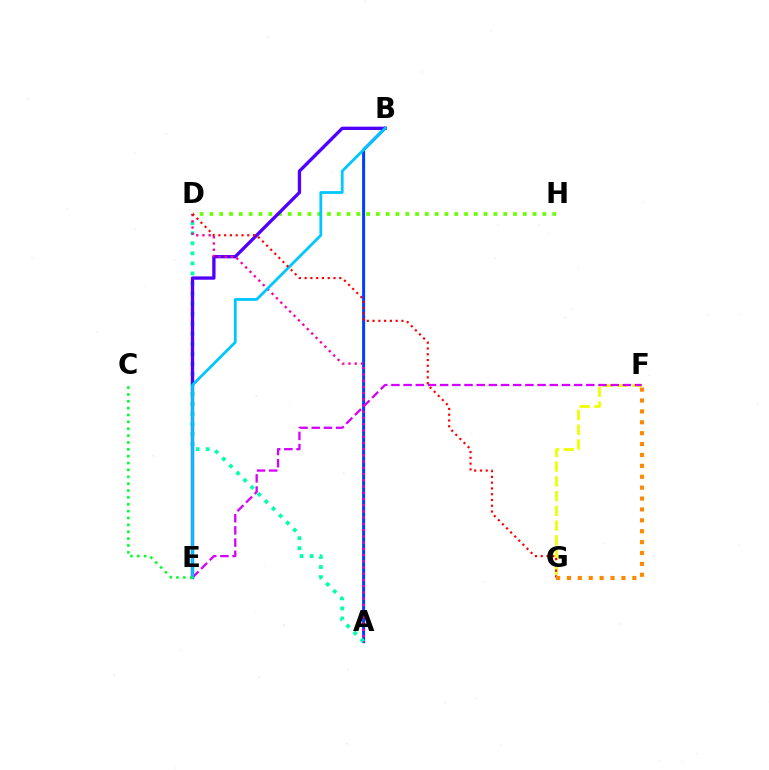{('F', 'G'): [{'color': '#eeff00', 'line_style': 'dashed', 'thickness': 2.0}, {'color': '#ff8800', 'line_style': 'dotted', 'thickness': 2.96}], ('A', 'B'): [{'color': '#003fff', 'line_style': 'solid', 'thickness': 2.16}], ('D', 'H'): [{'color': '#66ff00', 'line_style': 'dotted', 'thickness': 2.66}], ('A', 'D'): [{'color': '#00ffaf', 'line_style': 'dotted', 'thickness': 2.73}, {'color': '#ff00a0', 'line_style': 'dotted', 'thickness': 1.69}], ('B', 'E'): [{'color': '#4f00ff', 'line_style': 'solid', 'thickness': 2.39}, {'color': '#00c7ff', 'line_style': 'solid', 'thickness': 2.0}], ('E', 'F'): [{'color': '#d600ff', 'line_style': 'dashed', 'thickness': 1.65}], ('C', 'E'): [{'color': '#00ff27', 'line_style': 'dotted', 'thickness': 1.87}], ('D', 'G'): [{'color': '#ff0000', 'line_style': 'dotted', 'thickness': 1.57}]}